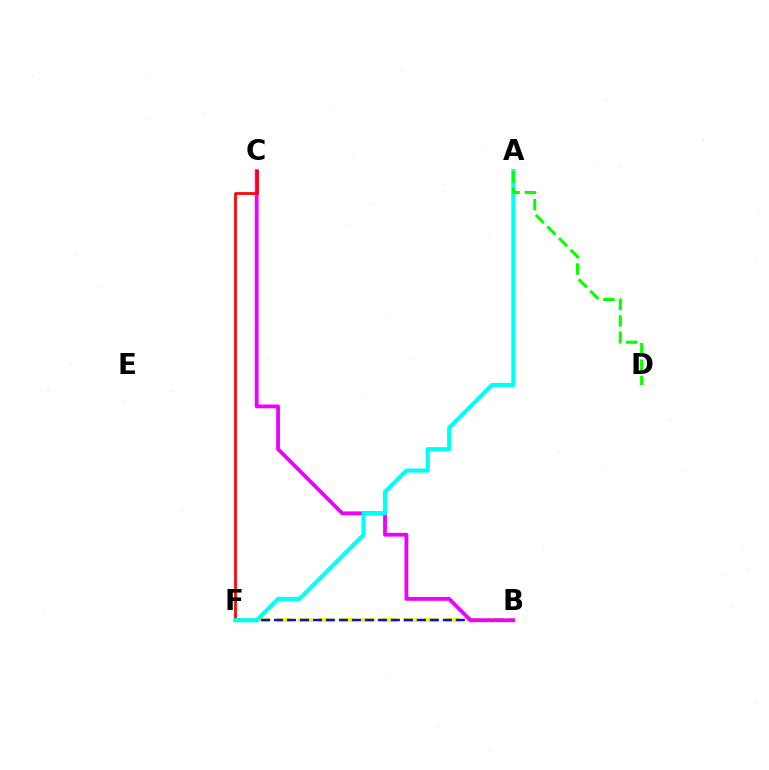{('B', 'F'): [{'color': '#fcf500', 'line_style': 'dashed', 'thickness': 2.85}, {'color': '#0010ff', 'line_style': 'dashed', 'thickness': 1.76}], ('B', 'C'): [{'color': '#ee00ff', 'line_style': 'solid', 'thickness': 2.74}], ('C', 'F'): [{'color': '#ff0000', 'line_style': 'solid', 'thickness': 1.95}], ('A', 'F'): [{'color': '#00fff6', 'line_style': 'solid', 'thickness': 2.98}], ('A', 'D'): [{'color': '#08ff00', 'line_style': 'dashed', 'thickness': 2.23}]}